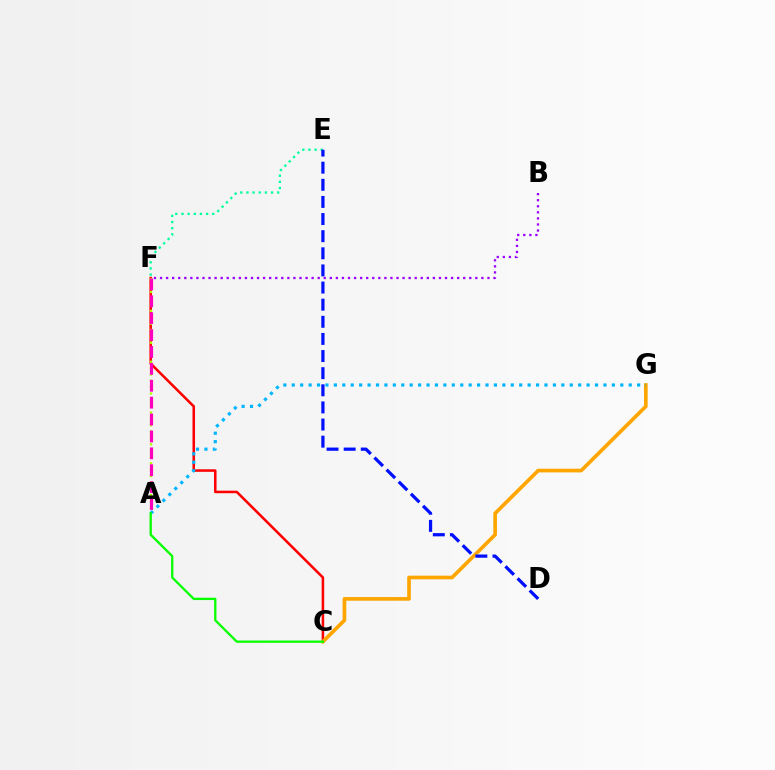{('B', 'F'): [{'color': '#9b00ff', 'line_style': 'dotted', 'thickness': 1.65}], ('C', 'F'): [{'color': '#ff0000', 'line_style': 'solid', 'thickness': 1.83}], ('E', 'F'): [{'color': '#00ff9d', 'line_style': 'dotted', 'thickness': 1.67}], ('C', 'G'): [{'color': '#ffa500', 'line_style': 'solid', 'thickness': 2.64}], ('A', 'G'): [{'color': '#00b5ff', 'line_style': 'dotted', 'thickness': 2.29}], ('A', 'F'): [{'color': '#b3ff00', 'line_style': 'dotted', 'thickness': 1.73}, {'color': '#ff00bd', 'line_style': 'dashed', 'thickness': 2.29}], ('D', 'E'): [{'color': '#0010ff', 'line_style': 'dashed', 'thickness': 2.33}], ('A', 'C'): [{'color': '#08ff00', 'line_style': 'solid', 'thickness': 1.67}]}